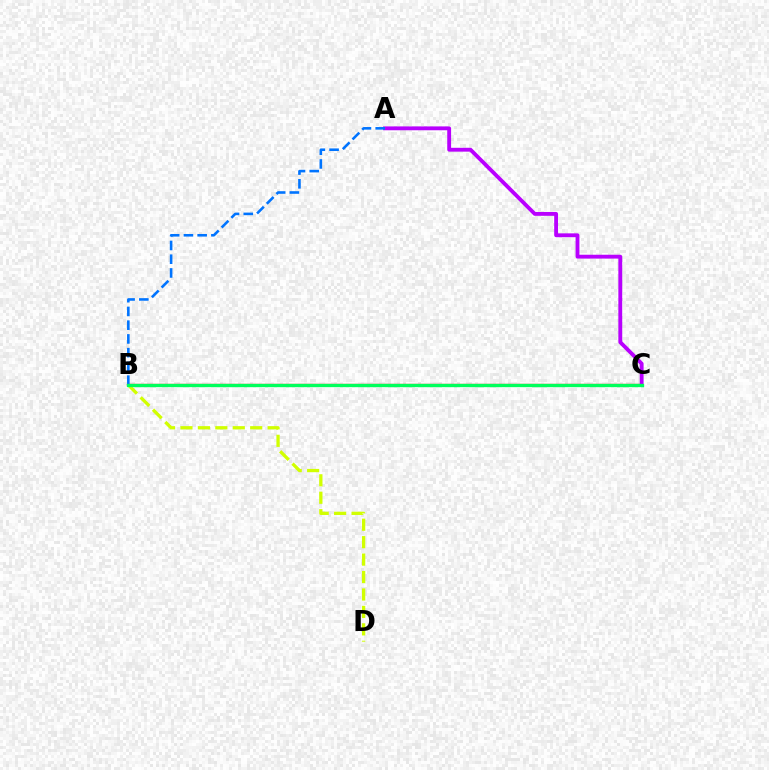{('B', 'C'): [{'color': '#ff0000', 'line_style': 'solid', 'thickness': 1.62}, {'color': '#00ff5c', 'line_style': 'solid', 'thickness': 2.39}], ('A', 'C'): [{'color': '#b900ff', 'line_style': 'solid', 'thickness': 2.77}], ('A', 'B'): [{'color': '#0074ff', 'line_style': 'dashed', 'thickness': 1.87}], ('B', 'D'): [{'color': '#d1ff00', 'line_style': 'dashed', 'thickness': 2.37}]}